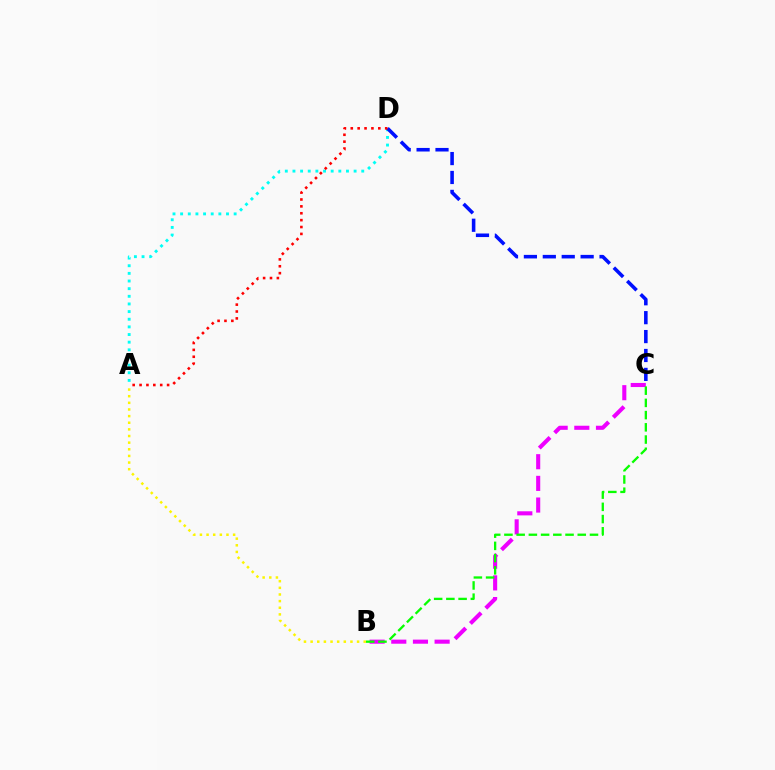{('A', 'D'): [{'color': '#00fff6', 'line_style': 'dotted', 'thickness': 2.08}, {'color': '#ff0000', 'line_style': 'dotted', 'thickness': 1.87}], ('C', 'D'): [{'color': '#0010ff', 'line_style': 'dashed', 'thickness': 2.57}], ('B', 'C'): [{'color': '#ee00ff', 'line_style': 'dashed', 'thickness': 2.94}, {'color': '#08ff00', 'line_style': 'dashed', 'thickness': 1.66}], ('A', 'B'): [{'color': '#fcf500', 'line_style': 'dotted', 'thickness': 1.8}]}